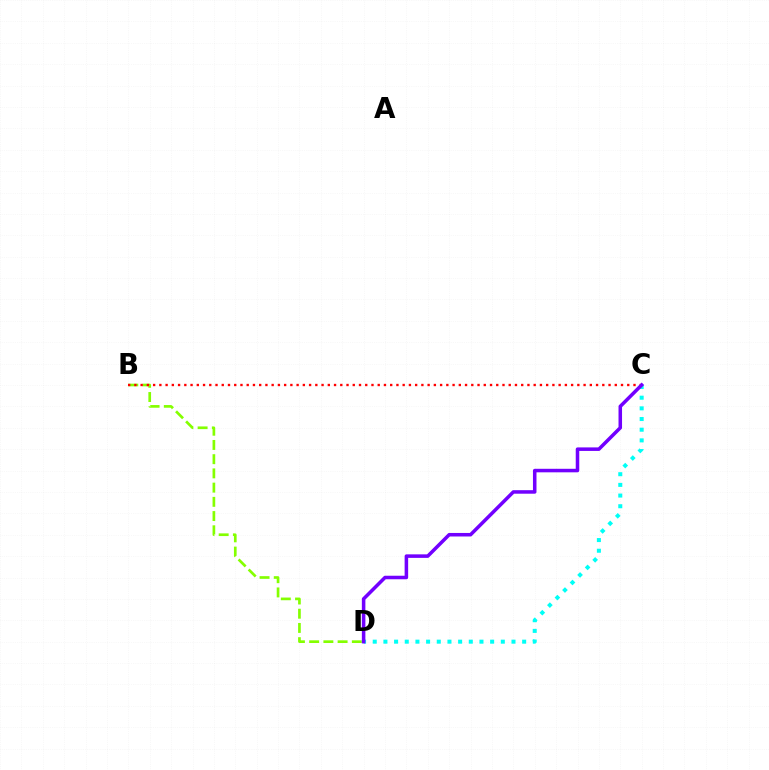{('C', 'D'): [{'color': '#00fff6', 'line_style': 'dotted', 'thickness': 2.9}, {'color': '#7200ff', 'line_style': 'solid', 'thickness': 2.54}], ('B', 'D'): [{'color': '#84ff00', 'line_style': 'dashed', 'thickness': 1.93}], ('B', 'C'): [{'color': '#ff0000', 'line_style': 'dotted', 'thickness': 1.7}]}